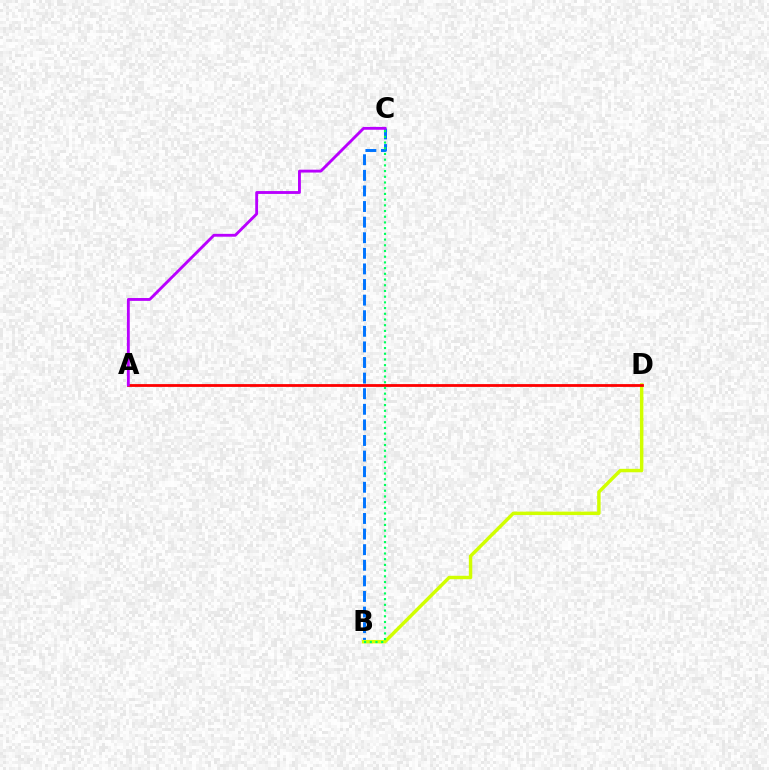{('B', 'C'): [{'color': '#0074ff', 'line_style': 'dashed', 'thickness': 2.12}, {'color': '#00ff5c', 'line_style': 'dotted', 'thickness': 1.55}], ('B', 'D'): [{'color': '#d1ff00', 'line_style': 'solid', 'thickness': 2.48}], ('A', 'D'): [{'color': '#ff0000', 'line_style': 'solid', 'thickness': 2.01}], ('A', 'C'): [{'color': '#b900ff', 'line_style': 'solid', 'thickness': 2.06}]}